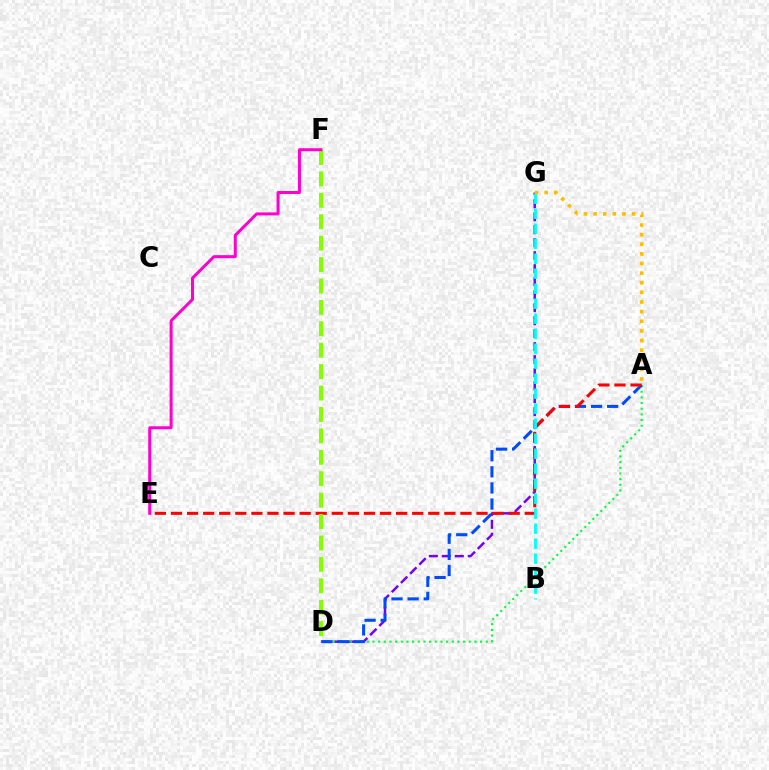{('D', 'G'): [{'color': '#7200ff', 'line_style': 'dashed', 'thickness': 1.76}], ('A', 'D'): [{'color': '#00ff39', 'line_style': 'dotted', 'thickness': 1.54}, {'color': '#004bff', 'line_style': 'dashed', 'thickness': 2.19}], ('A', 'E'): [{'color': '#ff0000', 'line_style': 'dashed', 'thickness': 2.18}], ('D', 'F'): [{'color': '#84ff00', 'line_style': 'dashed', 'thickness': 2.91}], ('B', 'G'): [{'color': '#00fff6', 'line_style': 'dashed', 'thickness': 2.04}], ('A', 'G'): [{'color': '#ffbd00', 'line_style': 'dotted', 'thickness': 2.61}], ('E', 'F'): [{'color': '#ff00cf', 'line_style': 'solid', 'thickness': 2.17}]}